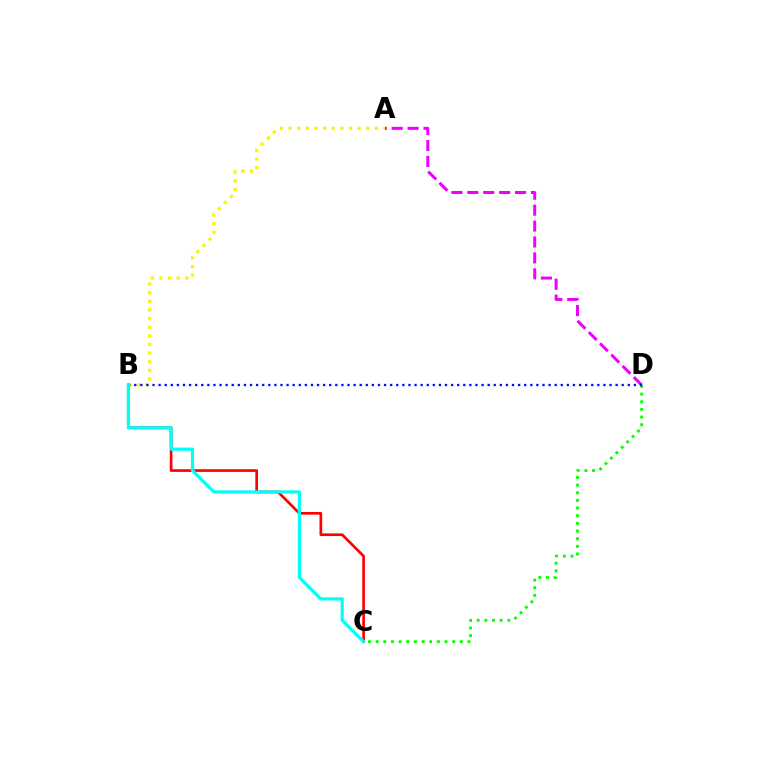{('B', 'C'): [{'color': '#ff0000', 'line_style': 'solid', 'thickness': 1.93}, {'color': '#00fff6', 'line_style': 'solid', 'thickness': 2.28}], ('A', 'D'): [{'color': '#ee00ff', 'line_style': 'dashed', 'thickness': 2.16}], ('C', 'D'): [{'color': '#08ff00', 'line_style': 'dotted', 'thickness': 2.08}], ('A', 'B'): [{'color': '#fcf500', 'line_style': 'dotted', 'thickness': 2.34}], ('B', 'D'): [{'color': '#0010ff', 'line_style': 'dotted', 'thickness': 1.66}]}